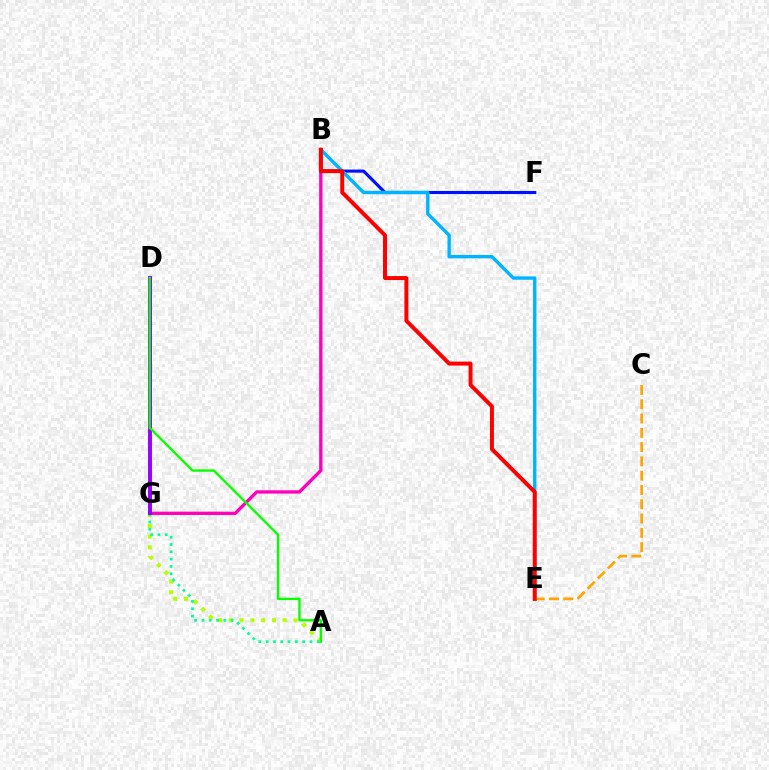{('A', 'G'): [{'color': '#b3ff00', 'line_style': 'dotted', 'thickness': 2.92}, {'color': '#00ff9d', 'line_style': 'dotted', 'thickness': 1.99}], ('B', 'G'): [{'color': '#ff00bd', 'line_style': 'solid', 'thickness': 2.4}], ('C', 'E'): [{'color': '#ffa500', 'line_style': 'dashed', 'thickness': 1.94}], ('B', 'F'): [{'color': '#0010ff', 'line_style': 'solid', 'thickness': 2.23}], ('B', 'E'): [{'color': '#00b5ff', 'line_style': 'solid', 'thickness': 2.44}, {'color': '#ff0000', 'line_style': 'solid', 'thickness': 2.85}], ('D', 'G'): [{'color': '#9b00ff', 'line_style': 'solid', 'thickness': 2.84}], ('A', 'D'): [{'color': '#08ff00', 'line_style': 'solid', 'thickness': 1.69}]}